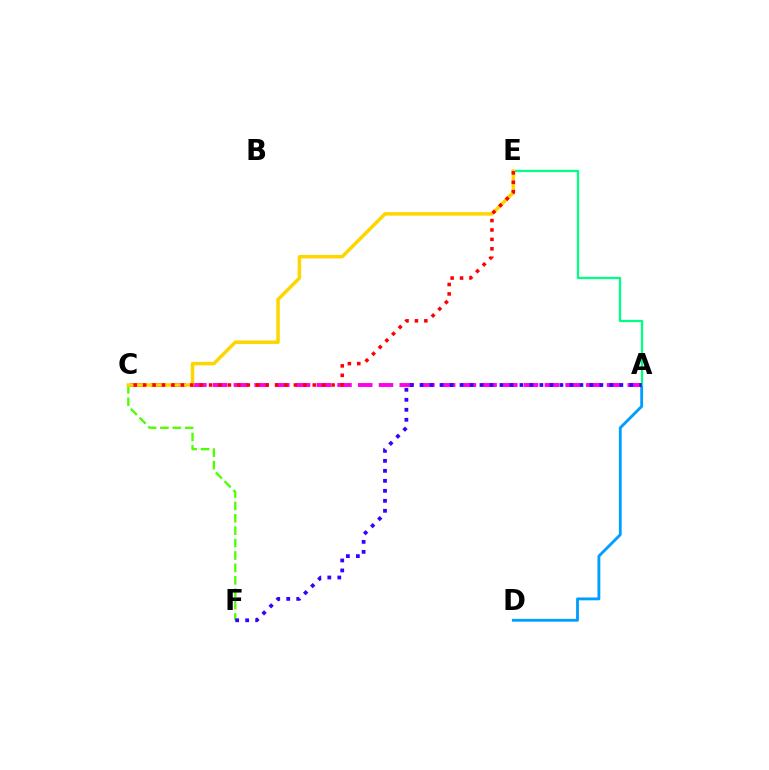{('C', 'F'): [{'color': '#4fff00', 'line_style': 'dashed', 'thickness': 1.68}], ('A', 'C'): [{'color': '#ff00ed', 'line_style': 'dashed', 'thickness': 2.82}], ('A', 'D'): [{'color': '#009eff', 'line_style': 'solid', 'thickness': 2.05}], ('A', 'E'): [{'color': '#00ff86', 'line_style': 'solid', 'thickness': 1.64}], ('A', 'F'): [{'color': '#3700ff', 'line_style': 'dotted', 'thickness': 2.71}], ('C', 'E'): [{'color': '#ffd500', 'line_style': 'solid', 'thickness': 2.51}, {'color': '#ff0000', 'line_style': 'dotted', 'thickness': 2.56}]}